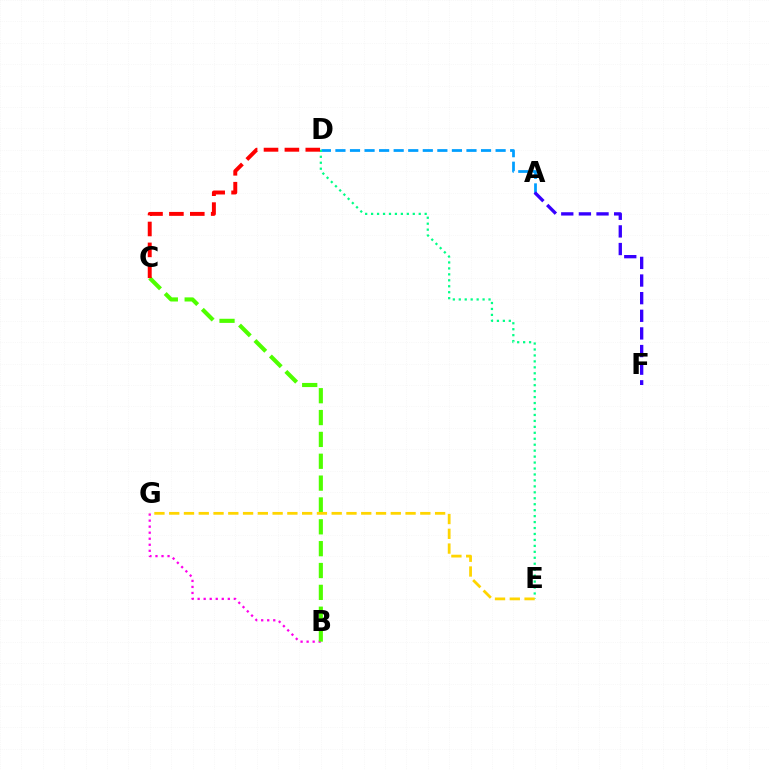{('B', 'G'): [{'color': '#ff00ed', 'line_style': 'dotted', 'thickness': 1.64}], ('B', 'C'): [{'color': '#4fff00', 'line_style': 'dashed', 'thickness': 2.97}], ('A', 'D'): [{'color': '#009eff', 'line_style': 'dashed', 'thickness': 1.98}], ('D', 'E'): [{'color': '#00ff86', 'line_style': 'dotted', 'thickness': 1.62}], ('A', 'F'): [{'color': '#3700ff', 'line_style': 'dashed', 'thickness': 2.39}], ('C', 'D'): [{'color': '#ff0000', 'line_style': 'dashed', 'thickness': 2.84}], ('E', 'G'): [{'color': '#ffd500', 'line_style': 'dashed', 'thickness': 2.01}]}